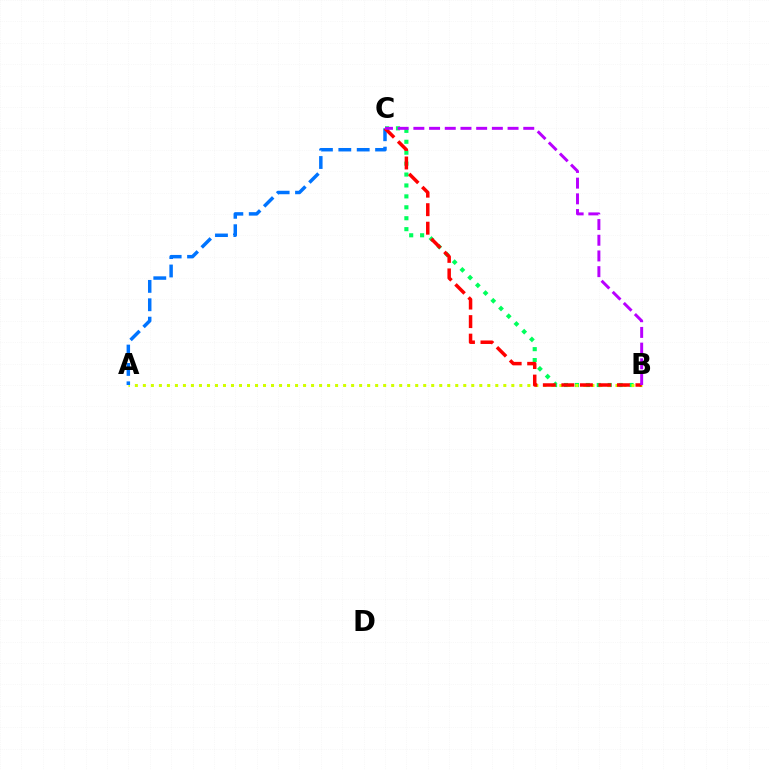{('B', 'C'): [{'color': '#00ff5c', 'line_style': 'dotted', 'thickness': 2.97}, {'color': '#ff0000', 'line_style': 'dashed', 'thickness': 2.52}, {'color': '#b900ff', 'line_style': 'dashed', 'thickness': 2.13}], ('A', 'B'): [{'color': '#d1ff00', 'line_style': 'dotted', 'thickness': 2.18}], ('A', 'C'): [{'color': '#0074ff', 'line_style': 'dashed', 'thickness': 2.5}]}